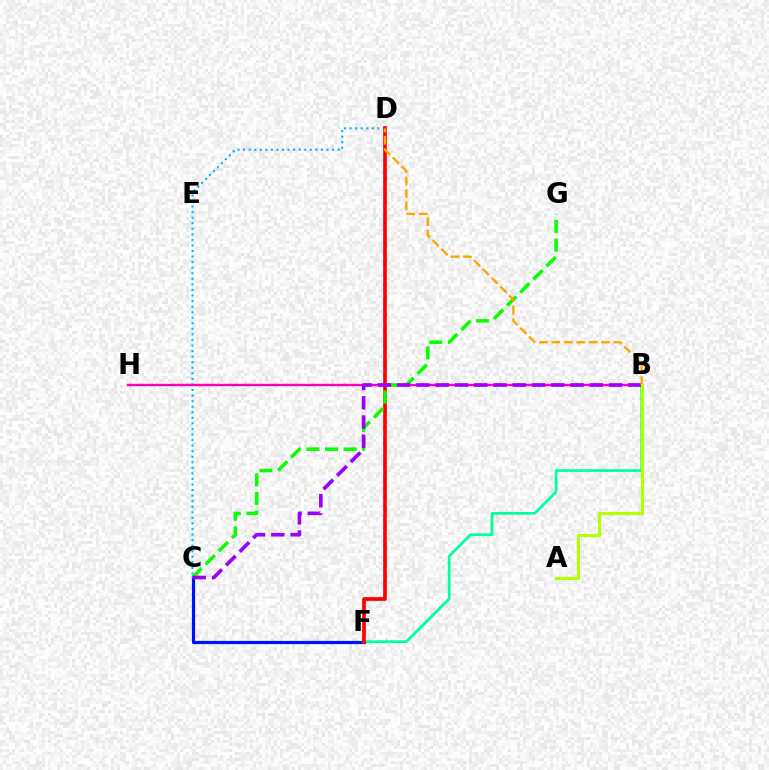{('C', 'F'): [{'color': '#0010ff', 'line_style': 'solid', 'thickness': 2.3}], ('C', 'D'): [{'color': '#00b5ff', 'line_style': 'dotted', 'thickness': 1.51}], ('B', 'F'): [{'color': '#00ff9d', 'line_style': 'solid', 'thickness': 1.95}], ('B', 'H'): [{'color': '#ff00bd', 'line_style': 'solid', 'thickness': 1.72}], ('D', 'F'): [{'color': '#ff0000', 'line_style': 'solid', 'thickness': 2.66}], ('C', 'G'): [{'color': '#08ff00', 'line_style': 'dashed', 'thickness': 2.53}], ('B', 'C'): [{'color': '#9b00ff', 'line_style': 'dashed', 'thickness': 2.62}], ('B', 'D'): [{'color': '#ffa500', 'line_style': 'dashed', 'thickness': 1.69}], ('A', 'B'): [{'color': '#b3ff00', 'line_style': 'solid', 'thickness': 2.24}]}